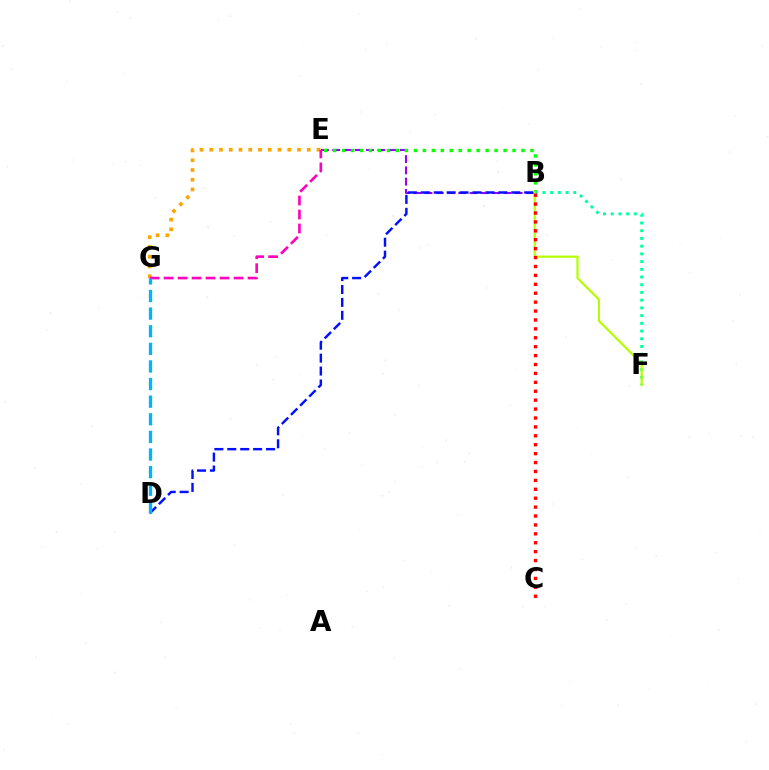{('B', 'E'): [{'color': '#9b00ff', 'line_style': 'dashed', 'thickness': 1.53}, {'color': '#08ff00', 'line_style': 'dotted', 'thickness': 2.44}], ('B', 'F'): [{'color': '#00ff9d', 'line_style': 'dotted', 'thickness': 2.1}, {'color': '#b3ff00', 'line_style': 'solid', 'thickness': 1.59}], ('E', 'G'): [{'color': '#ffa500', 'line_style': 'dotted', 'thickness': 2.65}, {'color': '#ff00bd', 'line_style': 'dashed', 'thickness': 1.9}], ('B', 'D'): [{'color': '#0010ff', 'line_style': 'dashed', 'thickness': 1.75}], ('B', 'C'): [{'color': '#ff0000', 'line_style': 'dotted', 'thickness': 2.42}], ('D', 'G'): [{'color': '#00b5ff', 'line_style': 'dashed', 'thickness': 2.39}]}